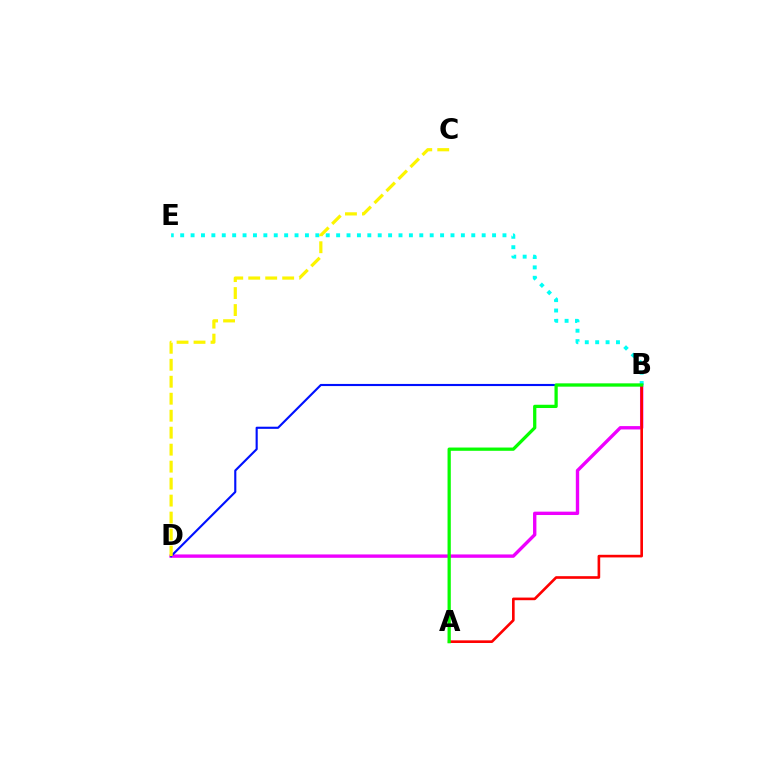{('B', 'D'): [{'color': '#ee00ff', 'line_style': 'solid', 'thickness': 2.42}, {'color': '#0010ff', 'line_style': 'solid', 'thickness': 1.54}], ('A', 'B'): [{'color': '#ff0000', 'line_style': 'solid', 'thickness': 1.9}, {'color': '#08ff00', 'line_style': 'solid', 'thickness': 2.34}], ('B', 'E'): [{'color': '#00fff6', 'line_style': 'dotted', 'thickness': 2.82}], ('C', 'D'): [{'color': '#fcf500', 'line_style': 'dashed', 'thickness': 2.31}]}